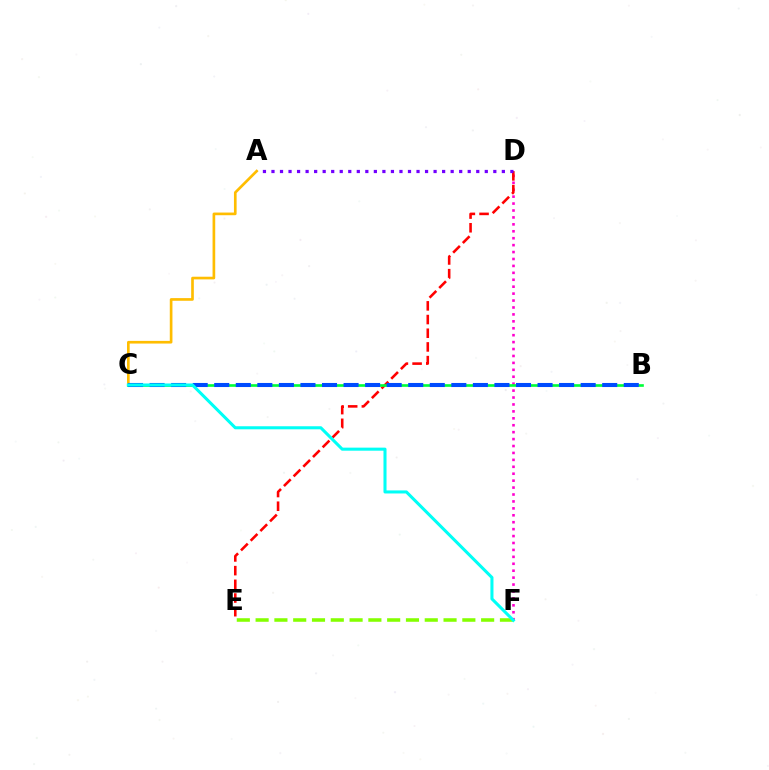{('A', 'C'): [{'color': '#ffbd00', 'line_style': 'solid', 'thickness': 1.92}], ('D', 'F'): [{'color': '#ff00cf', 'line_style': 'dotted', 'thickness': 1.88}], ('D', 'E'): [{'color': '#ff0000', 'line_style': 'dashed', 'thickness': 1.86}], ('B', 'C'): [{'color': '#00ff39', 'line_style': 'solid', 'thickness': 1.91}, {'color': '#004bff', 'line_style': 'dashed', 'thickness': 2.93}], ('A', 'D'): [{'color': '#7200ff', 'line_style': 'dotted', 'thickness': 2.32}], ('E', 'F'): [{'color': '#84ff00', 'line_style': 'dashed', 'thickness': 2.55}], ('C', 'F'): [{'color': '#00fff6', 'line_style': 'solid', 'thickness': 2.2}]}